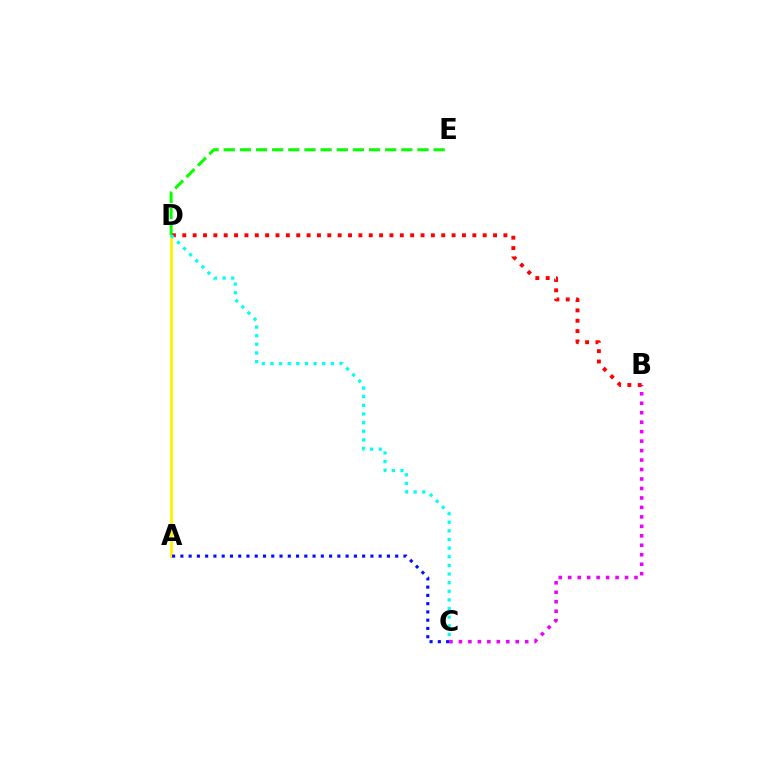{('A', 'D'): [{'color': '#fcf500', 'line_style': 'solid', 'thickness': 2.06}], ('B', 'C'): [{'color': '#ee00ff', 'line_style': 'dotted', 'thickness': 2.57}], ('D', 'E'): [{'color': '#08ff00', 'line_style': 'dashed', 'thickness': 2.19}], ('B', 'D'): [{'color': '#ff0000', 'line_style': 'dotted', 'thickness': 2.81}], ('C', 'D'): [{'color': '#00fff6', 'line_style': 'dotted', 'thickness': 2.35}], ('A', 'C'): [{'color': '#0010ff', 'line_style': 'dotted', 'thickness': 2.24}]}